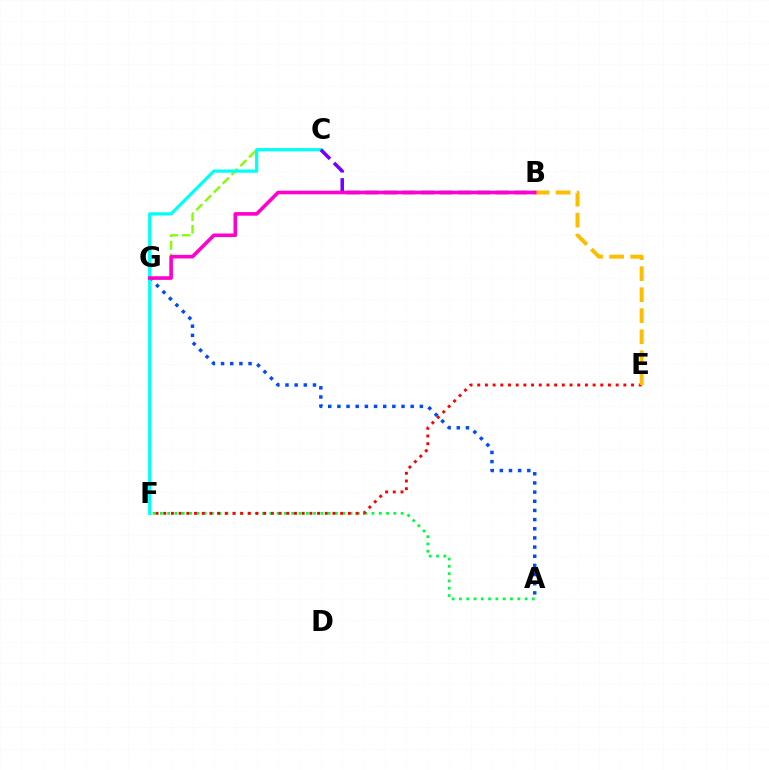{('C', 'G'): [{'color': '#84ff00', 'line_style': 'dashed', 'thickness': 1.69}], ('A', 'F'): [{'color': '#00ff39', 'line_style': 'dotted', 'thickness': 1.98}], ('E', 'F'): [{'color': '#ff0000', 'line_style': 'dotted', 'thickness': 2.09}], ('A', 'G'): [{'color': '#004bff', 'line_style': 'dotted', 'thickness': 2.49}], ('B', 'E'): [{'color': '#ffbd00', 'line_style': 'dashed', 'thickness': 2.86}], ('C', 'F'): [{'color': '#00fff6', 'line_style': 'solid', 'thickness': 2.32}], ('B', 'C'): [{'color': '#7200ff', 'line_style': 'dashed', 'thickness': 2.53}], ('B', 'G'): [{'color': '#ff00cf', 'line_style': 'solid', 'thickness': 2.59}]}